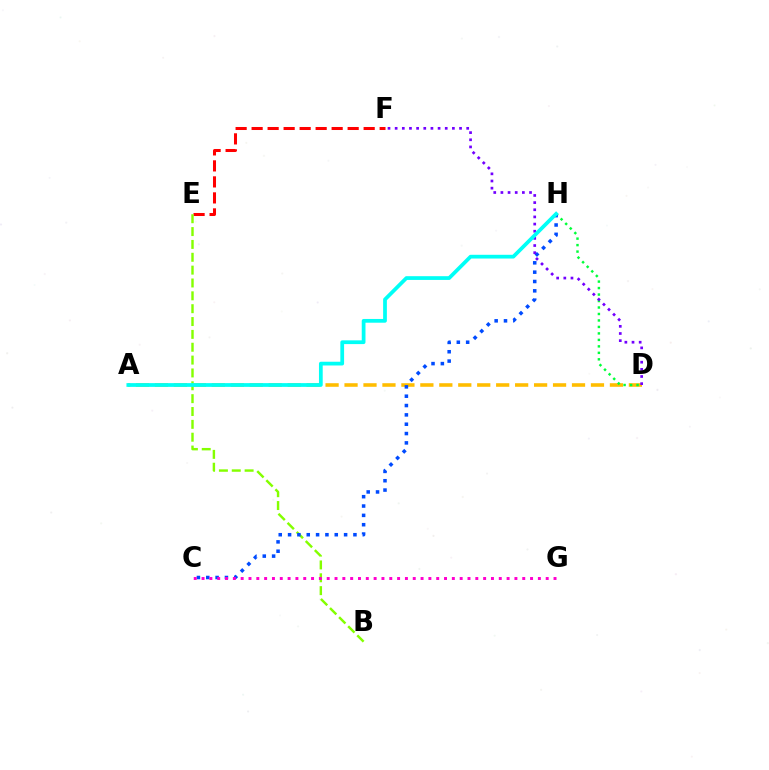{('A', 'D'): [{'color': '#ffbd00', 'line_style': 'dashed', 'thickness': 2.58}], ('E', 'F'): [{'color': '#ff0000', 'line_style': 'dashed', 'thickness': 2.17}], ('D', 'H'): [{'color': '#00ff39', 'line_style': 'dotted', 'thickness': 1.76}], ('B', 'E'): [{'color': '#84ff00', 'line_style': 'dashed', 'thickness': 1.75}], ('C', 'H'): [{'color': '#004bff', 'line_style': 'dotted', 'thickness': 2.54}], ('D', 'F'): [{'color': '#7200ff', 'line_style': 'dotted', 'thickness': 1.94}], ('C', 'G'): [{'color': '#ff00cf', 'line_style': 'dotted', 'thickness': 2.13}], ('A', 'H'): [{'color': '#00fff6', 'line_style': 'solid', 'thickness': 2.7}]}